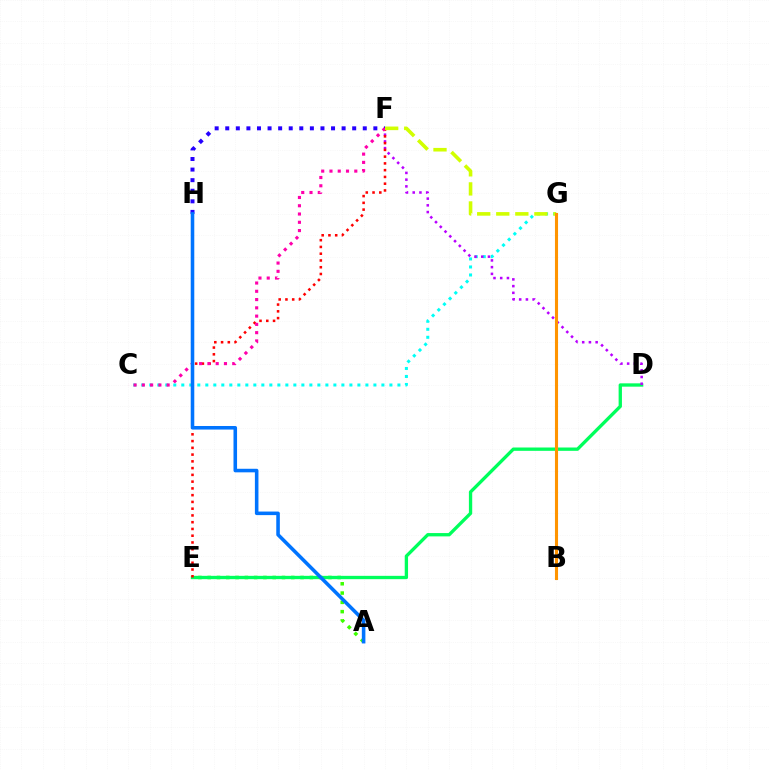{('A', 'E'): [{'color': '#3dff00', 'line_style': 'dotted', 'thickness': 2.52}], ('F', 'H'): [{'color': '#2500ff', 'line_style': 'dotted', 'thickness': 2.87}], ('D', 'E'): [{'color': '#00ff5c', 'line_style': 'solid', 'thickness': 2.39}], ('C', 'G'): [{'color': '#00fff6', 'line_style': 'dotted', 'thickness': 2.17}], ('D', 'F'): [{'color': '#b900ff', 'line_style': 'dotted', 'thickness': 1.83}], ('E', 'F'): [{'color': '#ff0000', 'line_style': 'dotted', 'thickness': 1.84}], ('C', 'F'): [{'color': '#ff00ac', 'line_style': 'dotted', 'thickness': 2.25}], ('A', 'H'): [{'color': '#0074ff', 'line_style': 'solid', 'thickness': 2.56}], ('F', 'G'): [{'color': '#d1ff00', 'line_style': 'dashed', 'thickness': 2.59}], ('B', 'G'): [{'color': '#ff9400', 'line_style': 'solid', 'thickness': 2.22}]}